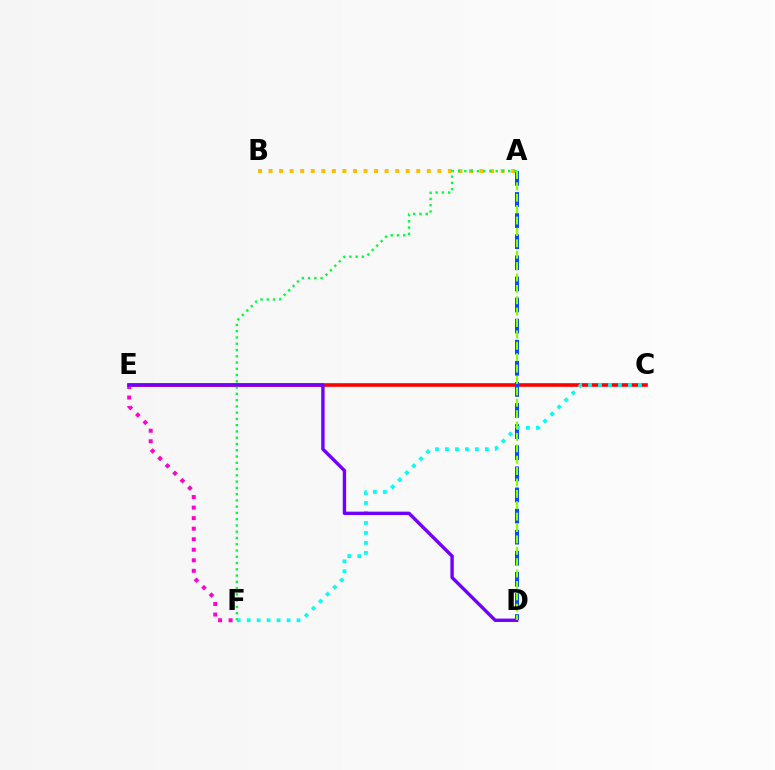{('C', 'E'): [{'color': '#ff0000', 'line_style': 'solid', 'thickness': 2.61}], ('A', 'B'): [{'color': '#ffbd00', 'line_style': 'dotted', 'thickness': 2.87}], ('A', 'D'): [{'color': '#004bff', 'line_style': 'dashed', 'thickness': 2.87}, {'color': '#84ff00', 'line_style': 'dashed', 'thickness': 1.55}], ('C', 'F'): [{'color': '#00fff6', 'line_style': 'dotted', 'thickness': 2.71}], ('E', 'F'): [{'color': '#ff00cf', 'line_style': 'dotted', 'thickness': 2.86}], ('A', 'F'): [{'color': '#00ff39', 'line_style': 'dotted', 'thickness': 1.7}], ('D', 'E'): [{'color': '#7200ff', 'line_style': 'solid', 'thickness': 2.44}]}